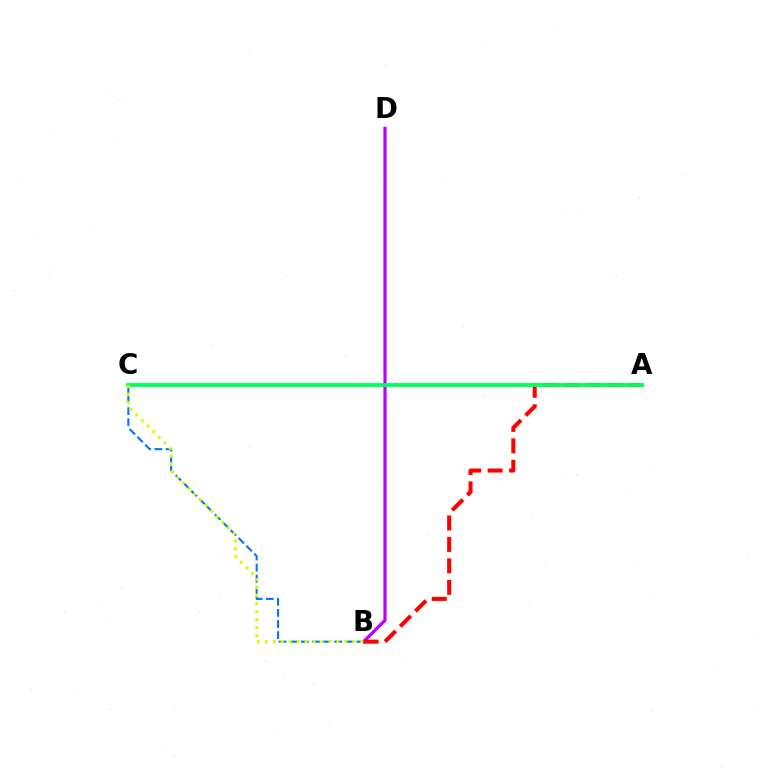{('B', 'D'): [{'color': '#b900ff', 'line_style': 'solid', 'thickness': 2.31}], ('B', 'C'): [{'color': '#0074ff', 'line_style': 'dashed', 'thickness': 1.51}, {'color': '#d1ff00', 'line_style': 'dotted', 'thickness': 2.16}], ('A', 'B'): [{'color': '#ff0000', 'line_style': 'dashed', 'thickness': 2.92}], ('A', 'C'): [{'color': '#00ff5c', 'line_style': 'solid', 'thickness': 2.76}]}